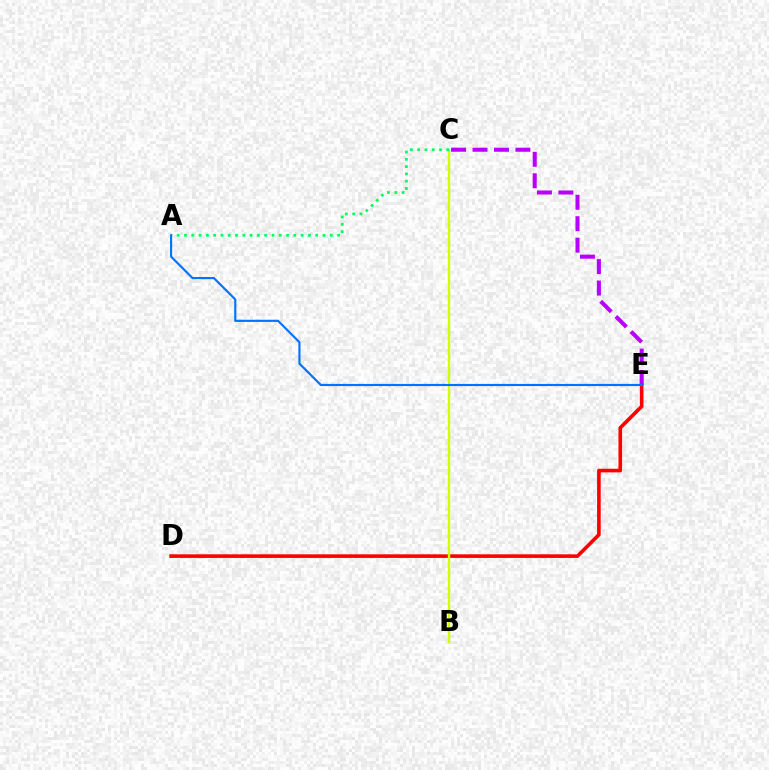{('D', 'E'): [{'color': '#ff0000', 'line_style': 'solid', 'thickness': 2.6}], ('C', 'E'): [{'color': '#b900ff', 'line_style': 'dashed', 'thickness': 2.91}], ('B', 'C'): [{'color': '#d1ff00', 'line_style': 'solid', 'thickness': 1.74}], ('A', 'C'): [{'color': '#00ff5c', 'line_style': 'dotted', 'thickness': 1.98}], ('A', 'E'): [{'color': '#0074ff', 'line_style': 'solid', 'thickness': 1.56}]}